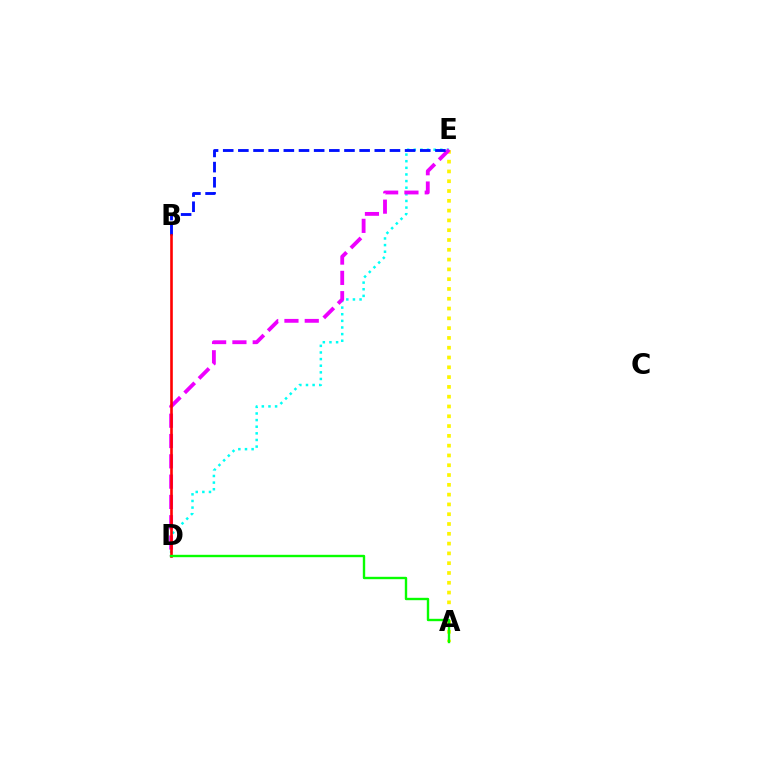{('D', 'E'): [{'color': '#00fff6', 'line_style': 'dotted', 'thickness': 1.8}, {'color': '#ee00ff', 'line_style': 'dashed', 'thickness': 2.76}], ('A', 'E'): [{'color': '#fcf500', 'line_style': 'dotted', 'thickness': 2.66}], ('B', 'E'): [{'color': '#0010ff', 'line_style': 'dashed', 'thickness': 2.06}], ('B', 'D'): [{'color': '#ff0000', 'line_style': 'solid', 'thickness': 1.88}], ('A', 'D'): [{'color': '#08ff00', 'line_style': 'solid', 'thickness': 1.72}]}